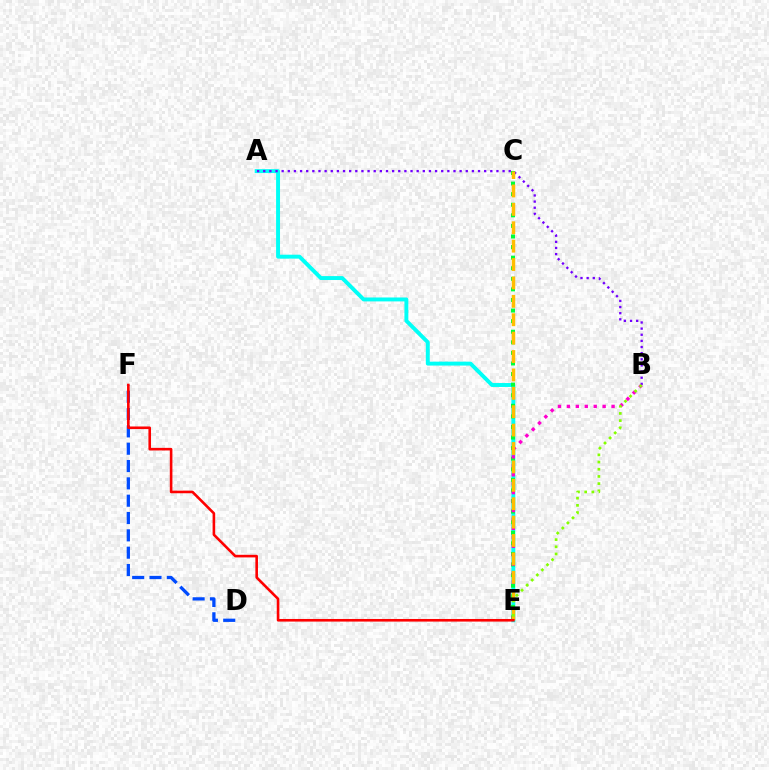{('A', 'E'): [{'color': '#00fff6', 'line_style': 'solid', 'thickness': 2.83}], ('A', 'B'): [{'color': '#7200ff', 'line_style': 'dotted', 'thickness': 1.67}], ('C', 'E'): [{'color': '#00ff39', 'line_style': 'dotted', 'thickness': 2.88}, {'color': '#ffbd00', 'line_style': 'dashed', 'thickness': 2.5}], ('B', 'E'): [{'color': '#ff00cf', 'line_style': 'dotted', 'thickness': 2.43}, {'color': '#84ff00', 'line_style': 'dotted', 'thickness': 1.95}], ('D', 'F'): [{'color': '#004bff', 'line_style': 'dashed', 'thickness': 2.35}], ('E', 'F'): [{'color': '#ff0000', 'line_style': 'solid', 'thickness': 1.87}]}